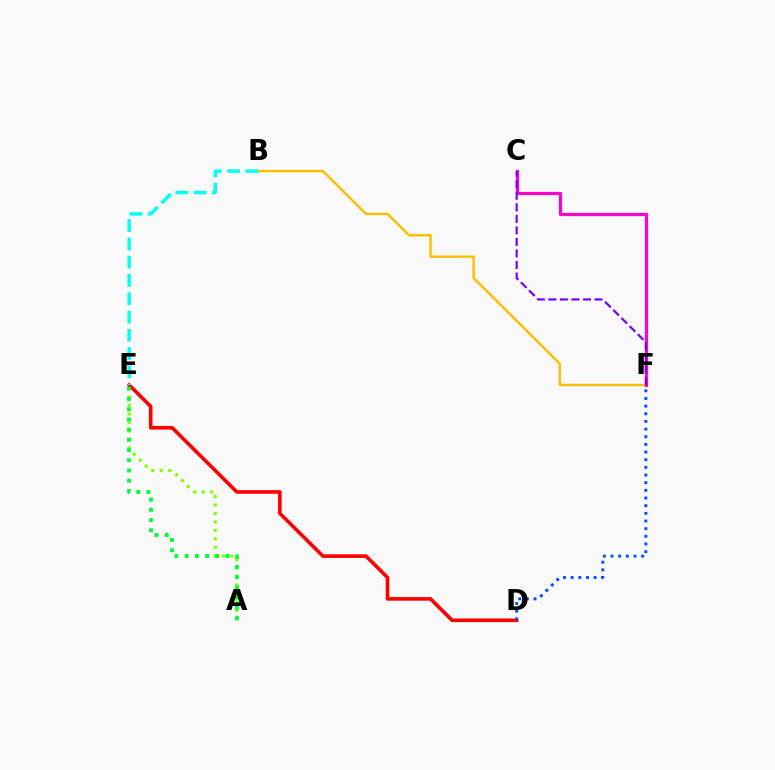{('A', 'E'): [{'color': '#84ff00', 'line_style': 'dotted', 'thickness': 2.29}, {'color': '#00ff39', 'line_style': 'dotted', 'thickness': 2.78}], ('B', 'F'): [{'color': '#ffbd00', 'line_style': 'solid', 'thickness': 1.73}], ('C', 'F'): [{'color': '#ff00cf', 'line_style': 'solid', 'thickness': 2.28}, {'color': '#7200ff', 'line_style': 'dashed', 'thickness': 1.57}], ('D', 'E'): [{'color': '#ff0000', 'line_style': 'solid', 'thickness': 2.59}], ('D', 'F'): [{'color': '#004bff', 'line_style': 'dotted', 'thickness': 2.08}], ('B', 'E'): [{'color': '#00fff6', 'line_style': 'dashed', 'thickness': 2.48}]}